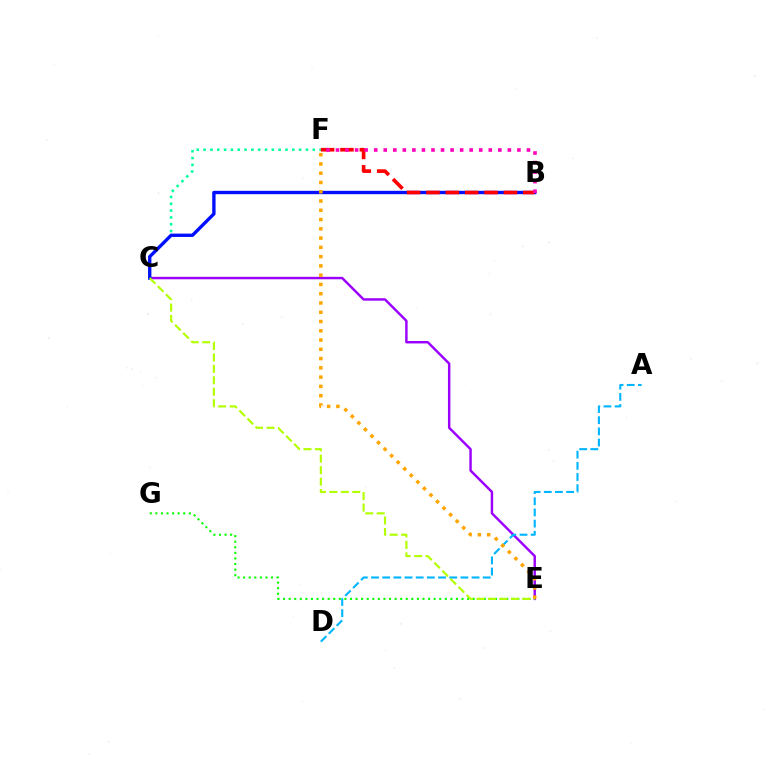{('C', 'E'): [{'color': '#9b00ff', 'line_style': 'solid', 'thickness': 1.76}, {'color': '#b3ff00', 'line_style': 'dashed', 'thickness': 1.56}], ('A', 'D'): [{'color': '#00b5ff', 'line_style': 'dashed', 'thickness': 1.52}], ('E', 'G'): [{'color': '#08ff00', 'line_style': 'dotted', 'thickness': 1.52}], ('C', 'F'): [{'color': '#00ff9d', 'line_style': 'dotted', 'thickness': 1.85}], ('B', 'C'): [{'color': '#0010ff', 'line_style': 'solid', 'thickness': 2.42}], ('E', 'F'): [{'color': '#ffa500', 'line_style': 'dotted', 'thickness': 2.52}], ('B', 'F'): [{'color': '#ff0000', 'line_style': 'dashed', 'thickness': 2.63}, {'color': '#ff00bd', 'line_style': 'dotted', 'thickness': 2.59}]}